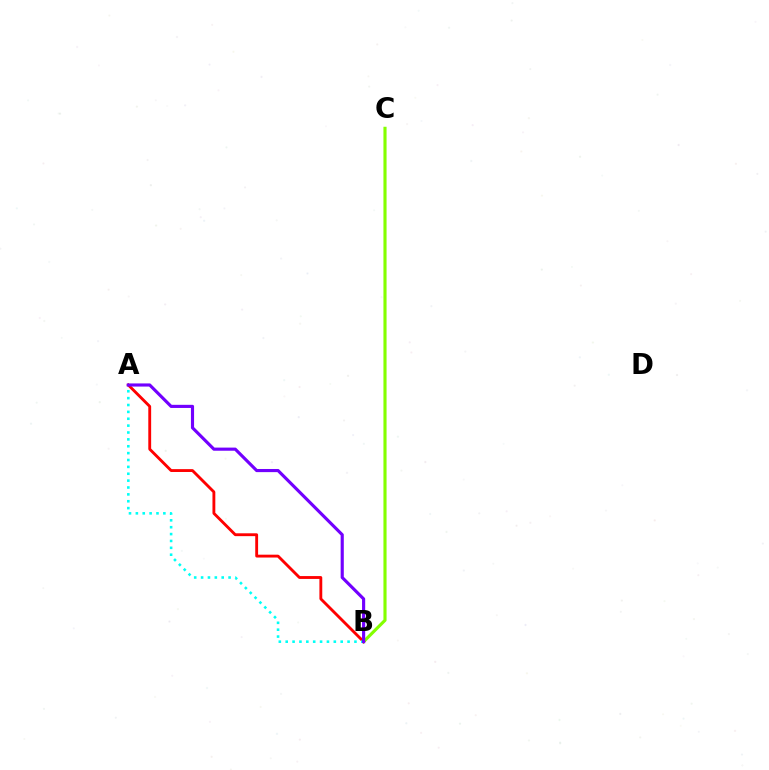{('B', 'C'): [{'color': '#84ff00', 'line_style': 'solid', 'thickness': 2.26}], ('A', 'B'): [{'color': '#ff0000', 'line_style': 'solid', 'thickness': 2.06}, {'color': '#00fff6', 'line_style': 'dotted', 'thickness': 1.87}, {'color': '#7200ff', 'line_style': 'solid', 'thickness': 2.26}]}